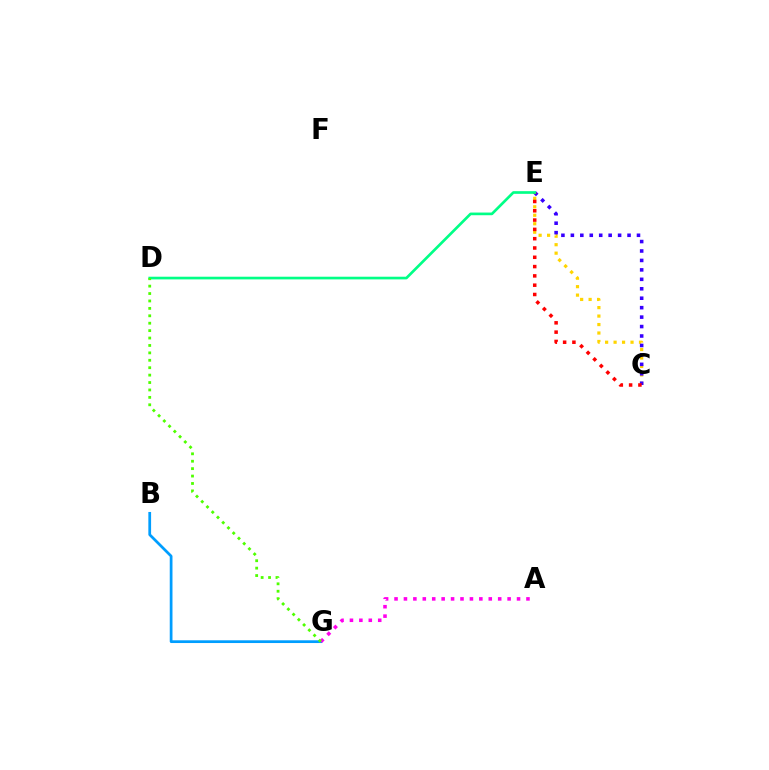{('B', 'G'): [{'color': '#009eff', 'line_style': 'solid', 'thickness': 1.97}], ('A', 'G'): [{'color': '#ff00ed', 'line_style': 'dotted', 'thickness': 2.56}], ('C', 'E'): [{'color': '#ffd500', 'line_style': 'dotted', 'thickness': 2.3}, {'color': '#3700ff', 'line_style': 'dotted', 'thickness': 2.57}, {'color': '#ff0000', 'line_style': 'dotted', 'thickness': 2.53}], ('D', 'E'): [{'color': '#00ff86', 'line_style': 'solid', 'thickness': 1.92}], ('D', 'G'): [{'color': '#4fff00', 'line_style': 'dotted', 'thickness': 2.01}]}